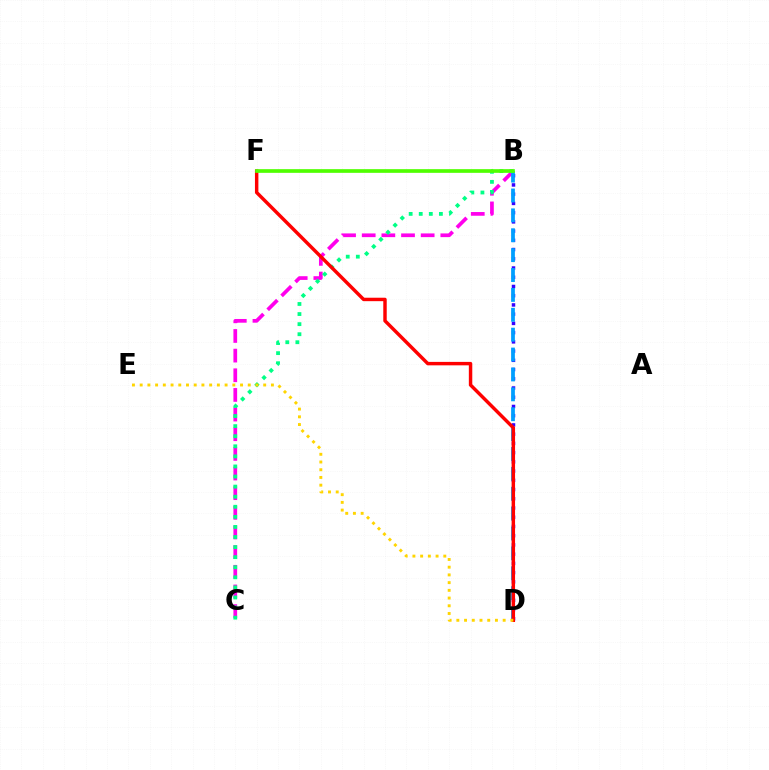{('B', 'D'): [{'color': '#3700ff', 'line_style': 'dotted', 'thickness': 2.51}, {'color': '#009eff', 'line_style': 'dashed', 'thickness': 2.7}], ('B', 'C'): [{'color': '#ff00ed', 'line_style': 'dashed', 'thickness': 2.67}, {'color': '#00ff86', 'line_style': 'dotted', 'thickness': 2.74}], ('D', 'F'): [{'color': '#ff0000', 'line_style': 'solid', 'thickness': 2.48}], ('D', 'E'): [{'color': '#ffd500', 'line_style': 'dotted', 'thickness': 2.1}], ('B', 'F'): [{'color': '#4fff00', 'line_style': 'solid', 'thickness': 2.65}]}